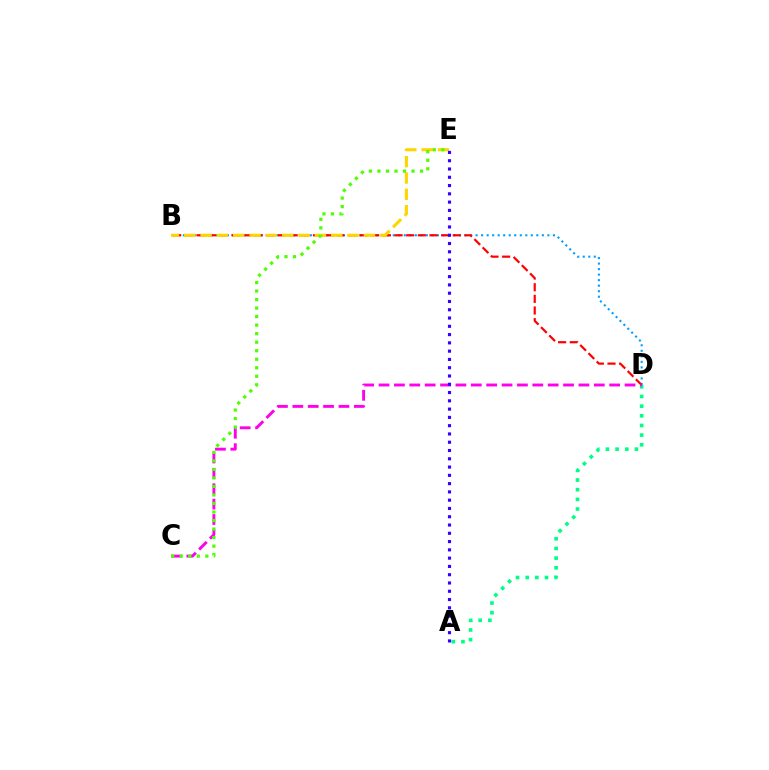{('A', 'D'): [{'color': '#00ff86', 'line_style': 'dotted', 'thickness': 2.62}], ('B', 'D'): [{'color': '#009eff', 'line_style': 'dotted', 'thickness': 1.5}, {'color': '#ff0000', 'line_style': 'dashed', 'thickness': 1.58}], ('C', 'D'): [{'color': '#ff00ed', 'line_style': 'dashed', 'thickness': 2.09}], ('B', 'E'): [{'color': '#ffd500', 'line_style': 'dashed', 'thickness': 2.22}], ('C', 'E'): [{'color': '#4fff00', 'line_style': 'dotted', 'thickness': 2.32}], ('A', 'E'): [{'color': '#3700ff', 'line_style': 'dotted', 'thickness': 2.25}]}